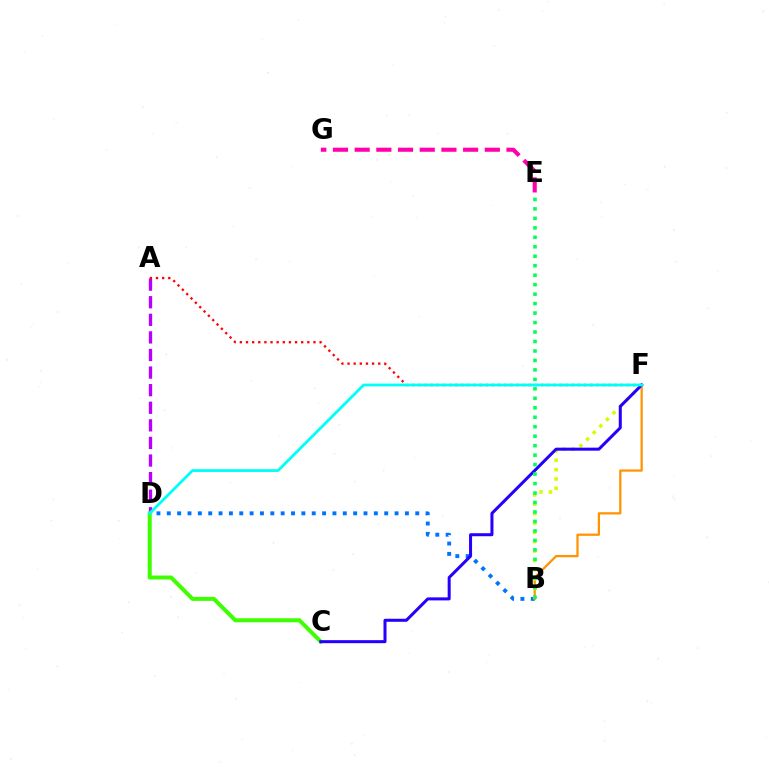{('E', 'G'): [{'color': '#ff00ac', 'line_style': 'dashed', 'thickness': 2.95}], ('B', 'D'): [{'color': '#0074ff', 'line_style': 'dotted', 'thickness': 2.81}], ('A', 'D'): [{'color': '#b900ff', 'line_style': 'dashed', 'thickness': 2.39}], ('C', 'D'): [{'color': '#3dff00', 'line_style': 'solid', 'thickness': 2.87}], ('A', 'F'): [{'color': '#ff0000', 'line_style': 'dotted', 'thickness': 1.67}], ('B', 'F'): [{'color': '#ff9400', 'line_style': 'solid', 'thickness': 1.62}, {'color': '#d1ff00', 'line_style': 'dotted', 'thickness': 2.54}], ('C', 'F'): [{'color': '#2500ff', 'line_style': 'solid', 'thickness': 2.18}], ('D', 'F'): [{'color': '#00fff6', 'line_style': 'solid', 'thickness': 2.02}], ('B', 'E'): [{'color': '#00ff5c', 'line_style': 'dotted', 'thickness': 2.57}]}